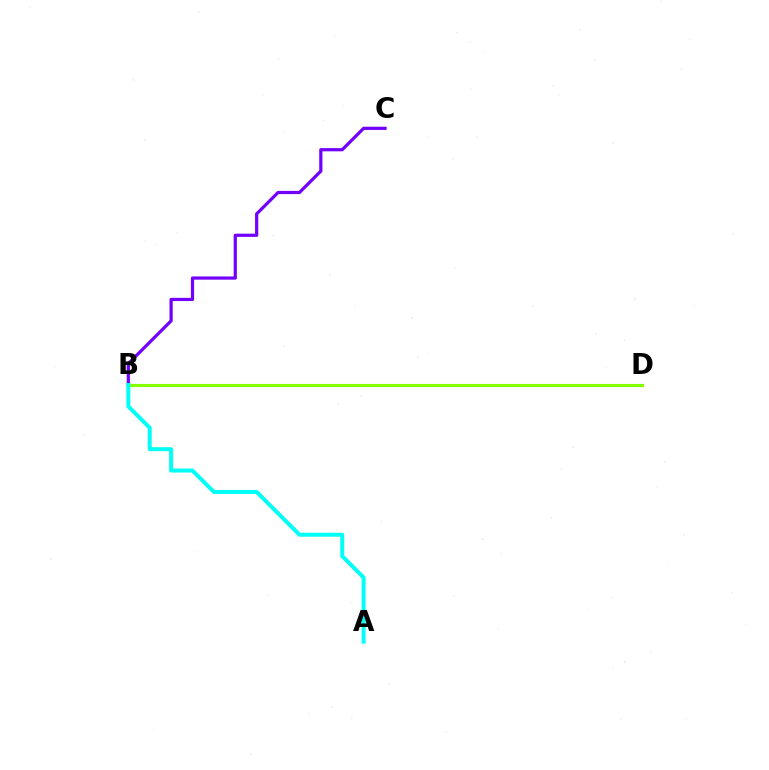{('B', 'D'): [{'color': '#ff0000', 'line_style': 'dashed', 'thickness': 1.98}, {'color': '#84ff00', 'line_style': 'solid', 'thickness': 2.26}], ('B', 'C'): [{'color': '#7200ff', 'line_style': 'solid', 'thickness': 2.31}], ('A', 'B'): [{'color': '#00fff6', 'line_style': 'solid', 'thickness': 2.86}]}